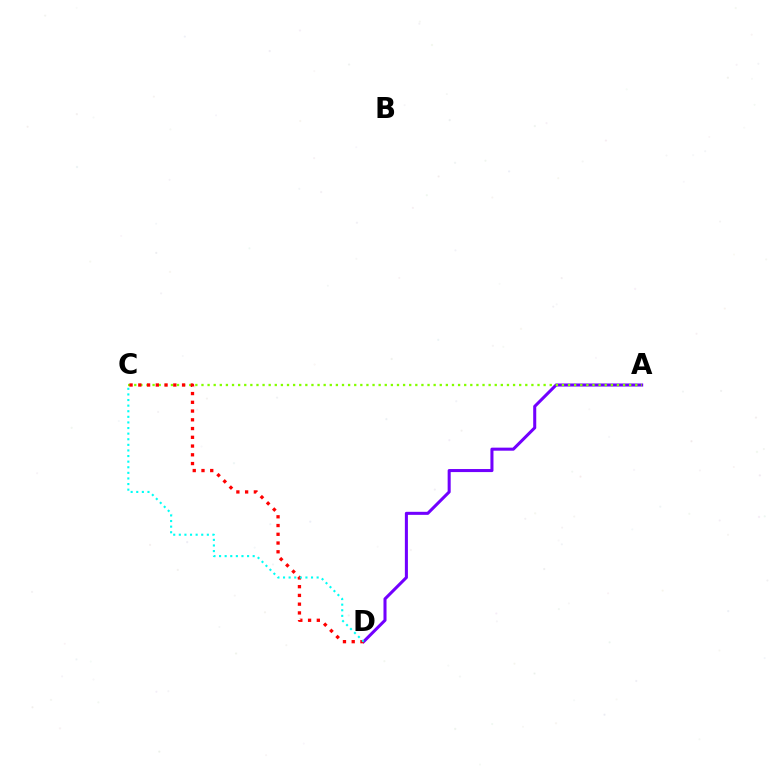{('A', 'D'): [{'color': '#7200ff', 'line_style': 'solid', 'thickness': 2.19}], ('A', 'C'): [{'color': '#84ff00', 'line_style': 'dotted', 'thickness': 1.66}], ('C', 'D'): [{'color': '#ff0000', 'line_style': 'dotted', 'thickness': 2.38}, {'color': '#00fff6', 'line_style': 'dotted', 'thickness': 1.52}]}